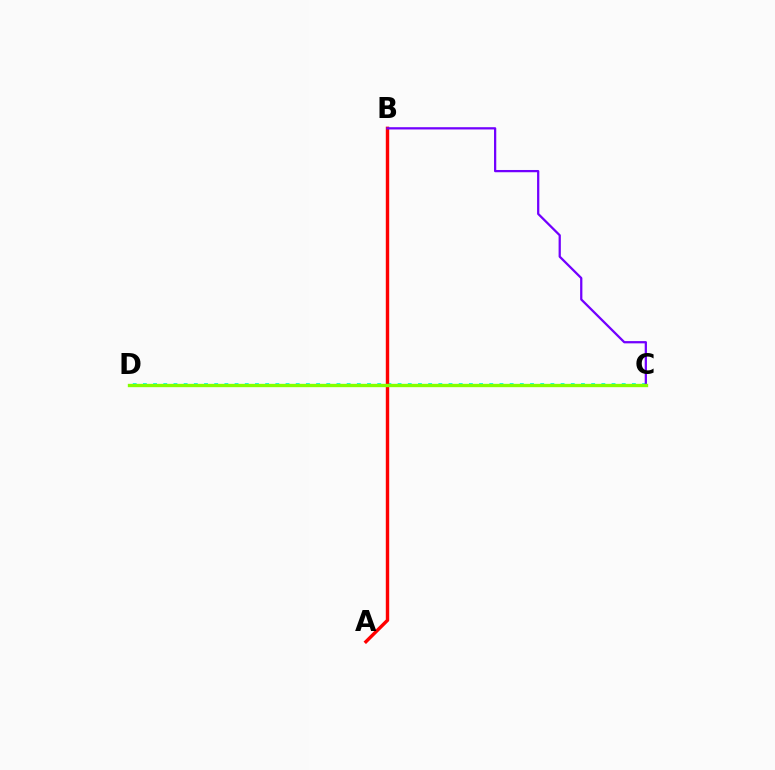{('C', 'D'): [{'color': '#00fff6', 'line_style': 'dotted', 'thickness': 2.77}, {'color': '#84ff00', 'line_style': 'solid', 'thickness': 2.41}], ('A', 'B'): [{'color': '#ff0000', 'line_style': 'solid', 'thickness': 2.44}], ('B', 'C'): [{'color': '#7200ff', 'line_style': 'solid', 'thickness': 1.63}]}